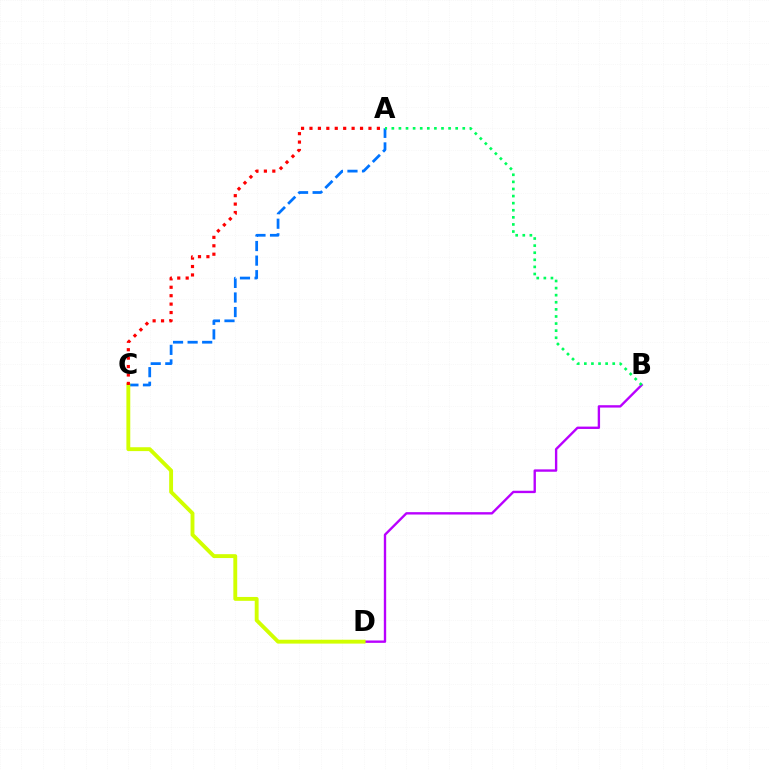{('A', 'C'): [{'color': '#0074ff', 'line_style': 'dashed', 'thickness': 1.98}, {'color': '#ff0000', 'line_style': 'dotted', 'thickness': 2.29}], ('B', 'D'): [{'color': '#b900ff', 'line_style': 'solid', 'thickness': 1.71}], ('A', 'B'): [{'color': '#00ff5c', 'line_style': 'dotted', 'thickness': 1.93}], ('C', 'D'): [{'color': '#d1ff00', 'line_style': 'solid', 'thickness': 2.79}]}